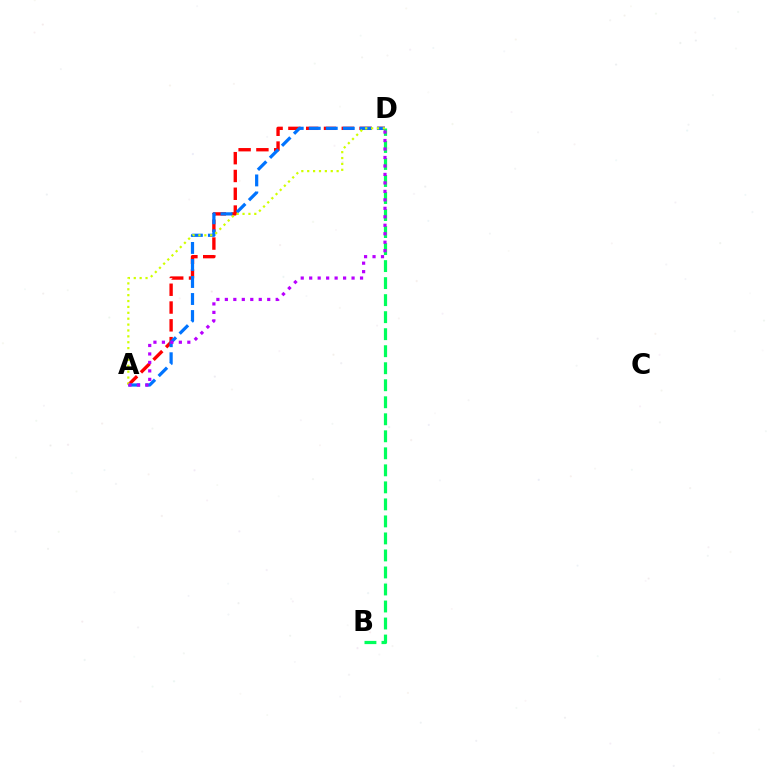{('B', 'D'): [{'color': '#00ff5c', 'line_style': 'dashed', 'thickness': 2.31}], ('A', 'D'): [{'color': '#ff0000', 'line_style': 'dashed', 'thickness': 2.42}, {'color': '#0074ff', 'line_style': 'dashed', 'thickness': 2.31}, {'color': '#d1ff00', 'line_style': 'dotted', 'thickness': 1.6}, {'color': '#b900ff', 'line_style': 'dotted', 'thickness': 2.3}]}